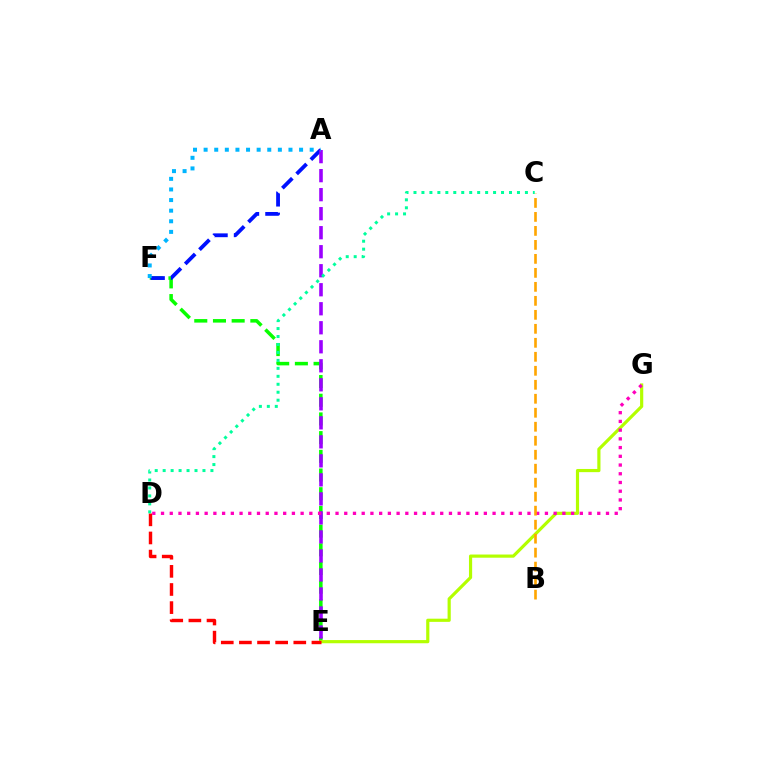{('E', 'F'): [{'color': '#08ff00', 'line_style': 'dashed', 'thickness': 2.54}], ('E', 'G'): [{'color': '#b3ff00', 'line_style': 'solid', 'thickness': 2.29}], ('A', 'F'): [{'color': '#0010ff', 'line_style': 'dashed', 'thickness': 2.74}, {'color': '#00b5ff', 'line_style': 'dotted', 'thickness': 2.88}], ('A', 'E'): [{'color': '#9b00ff', 'line_style': 'dashed', 'thickness': 2.58}], ('D', 'E'): [{'color': '#ff0000', 'line_style': 'dashed', 'thickness': 2.46}], ('D', 'G'): [{'color': '#ff00bd', 'line_style': 'dotted', 'thickness': 2.37}], ('B', 'C'): [{'color': '#ffa500', 'line_style': 'dashed', 'thickness': 1.9}], ('C', 'D'): [{'color': '#00ff9d', 'line_style': 'dotted', 'thickness': 2.16}]}